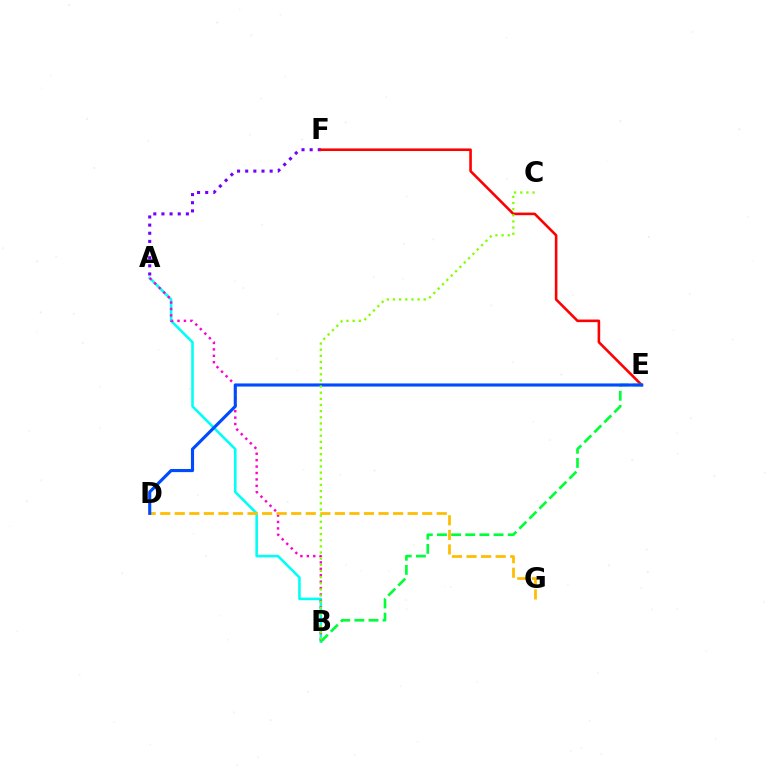{('A', 'B'): [{'color': '#00fff6', 'line_style': 'solid', 'thickness': 1.86}, {'color': '#ff00cf', 'line_style': 'dotted', 'thickness': 1.75}], ('A', 'F'): [{'color': '#7200ff', 'line_style': 'dotted', 'thickness': 2.21}], ('D', 'G'): [{'color': '#ffbd00', 'line_style': 'dashed', 'thickness': 1.98}], ('E', 'F'): [{'color': '#ff0000', 'line_style': 'solid', 'thickness': 1.86}], ('B', 'E'): [{'color': '#00ff39', 'line_style': 'dashed', 'thickness': 1.92}], ('D', 'E'): [{'color': '#004bff', 'line_style': 'solid', 'thickness': 2.25}], ('B', 'C'): [{'color': '#84ff00', 'line_style': 'dotted', 'thickness': 1.67}]}